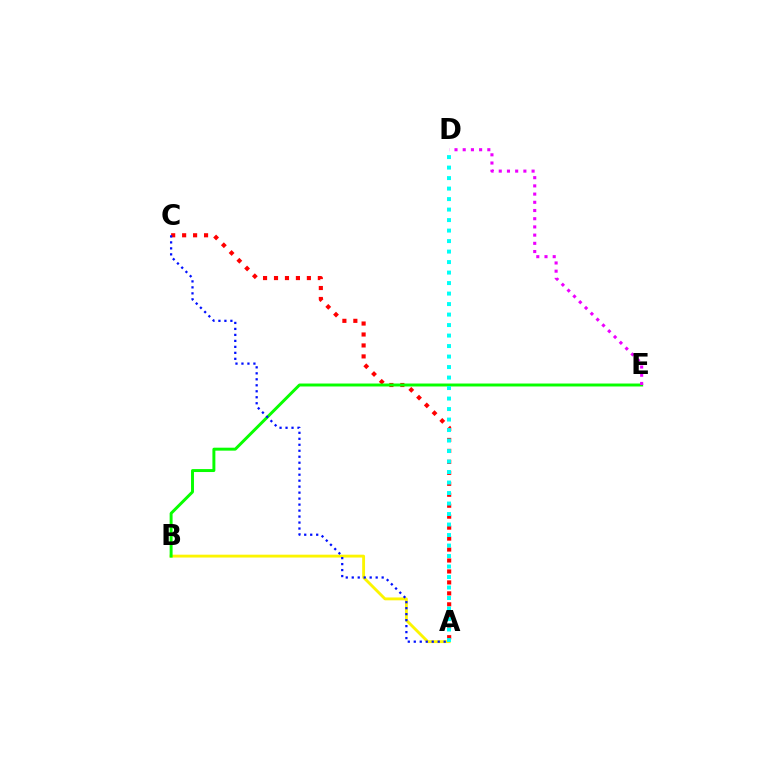{('A', 'C'): [{'color': '#ff0000', 'line_style': 'dotted', 'thickness': 2.98}, {'color': '#0010ff', 'line_style': 'dotted', 'thickness': 1.63}], ('A', 'B'): [{'color': '#fcf500', 'line_style': 'solid', 'thickness': 2.05}], ('B', 'E'): [{'color': '#08ff00', 'line_style': 'solid', 'thickness': 2.13}], ('D', 'E'): [{'color': '#ee00ff', 'line_style': 'dotted', 'thickness': 2.23}], ('A', 'D'): [{'color': '#00fff6', 'line_style': 'dotted', 'thickness': 2.85}]}